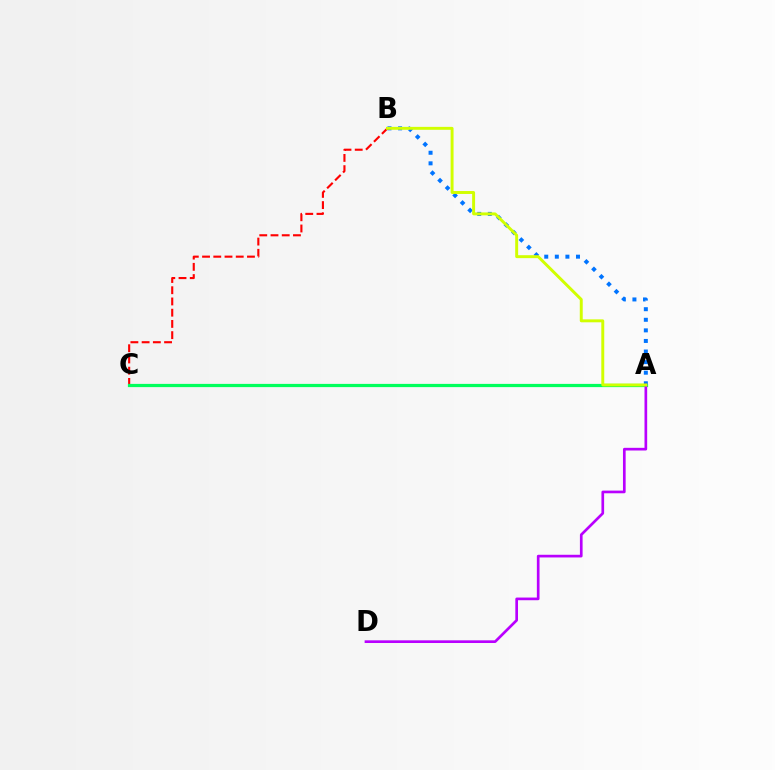{('A', 'B'): [{'color': '#0074ff', 'line_style': 'dotted', 'thickness': 2.88}, {'color': '#d1ff00', 'line_style': 'solid', 'thickness': 2.11}], ('B', 'C'): [{'color': '#ff0000', 'line_style': 'dashed', 'thickness': 1.53}], ('A', 'C'): [{'color': '#00ff5c', 'line_style': 'solid', 'thickness': 2.32}], ('A', 'D'): [{'color': '#b900ff', 'line_style': 'solid', 'thickness': 1.93}]}